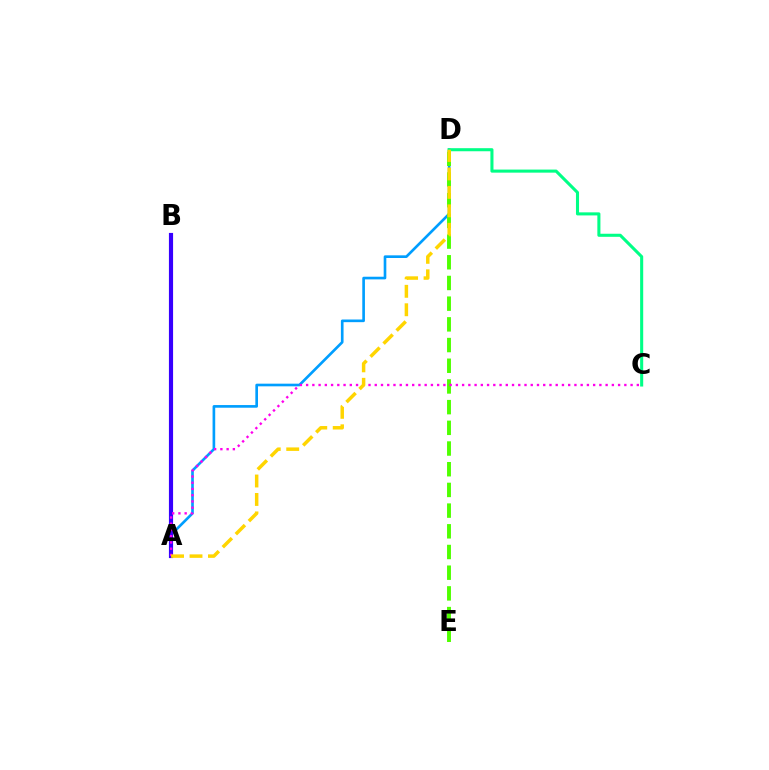{('A', 'D'): [{'color': '#009eff', 'line_style': 'solid', 'thickness': 1.91}, {'color': '#ffd500', 'line_style': 'dashed', 'thickness': 2.51}], ('D', 'E'): [{'color': '#4fff00', 'line_style': 'dashed', 'thickness': 2.81}], ('A', 'B'): [{'color': '#ff0000', 'line_style': 'dotted', 'thickness': 2.59}, {'color': '#3700ff', 'line_style': 'solid', 'thickness': 2.99}], ('C', 'D'): [{'color': '#00ff86', 'line_style': 'solid', 'thickness': 2.21}], ('A', 'C'): [{'color': '#ff00ed', 'line_style': 'dotted', 'thickness': 1.7}]}